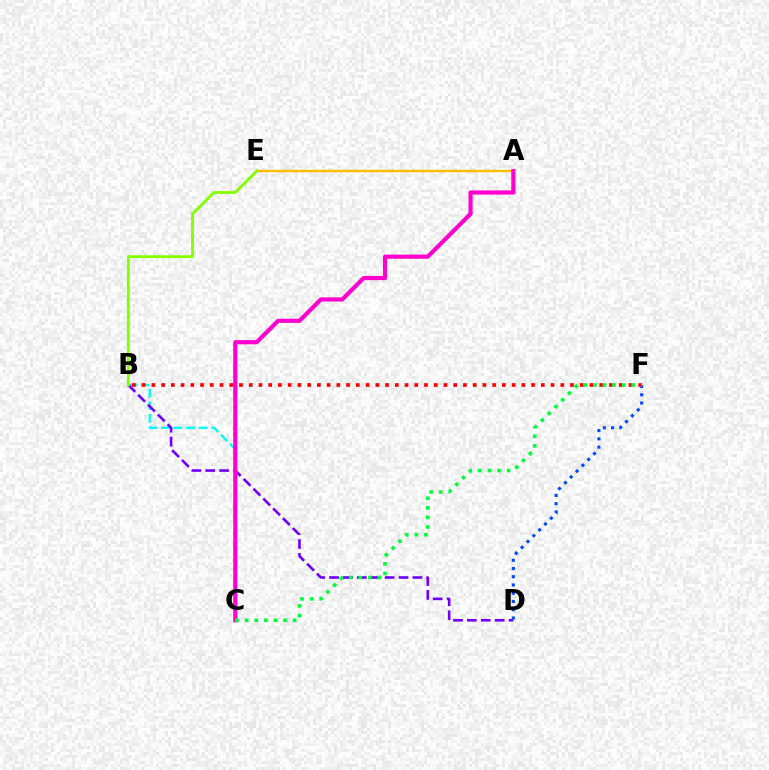{('B', 'C'): [{'color': '#00fff6', 'line_style': 'dashed', 'thickness': 1.71}], ('B', 'D'): [{'color': '#7200ff', 'line_style': 'dashed', 'thickness': 1.89}], ('A', 'E'): [{'color': '#ffbd00', 'line_style': 'solid', 'thickness': 1.72}], ('D', 'F'): [{'color': '#004bff', 'line_style': 'dotted', 'thickness': 2.24}], ('B', 'F'): [{'color': '#ff0000', 'line_style': 'dotted', 'thickness': 2.65}], ('A', 'C'): [{'color': '#ff00cf', 'line_style': 'solid', 'thickness': 2.99}], ('B', 'E'): [{'color': '#84ff00', 'line_style': 'solid', 'thickness': 2.05}], ('C', 'F'): [{'color': '#00ff39', 'line_style': 'dotted', 'thickness': 2.61}]}